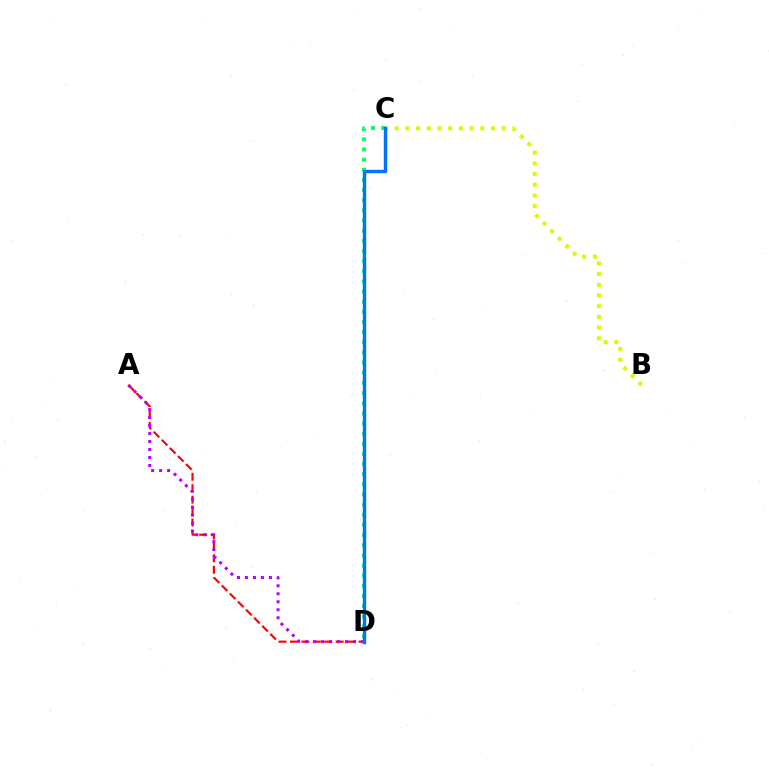{('B', 'C'): [{'color': '#d1ff00', 'line_style': 'dotted', 'thickness': 2.91}], ('C', 'D'): [{'color': '#00ff5c', 'line_style': 'dotted', 'thickness': 2.76}, {'color': '#0074ff', 'line_style': 'solid', 'thickness': 2.45}], ('A', 'D'): [{'color': '#ff0000', 'line_style': 'dashed', 'thickness': 1.55}, {'color': '#b900ff', 'line_style': 'dotted', 'thickness': 2.17}]}